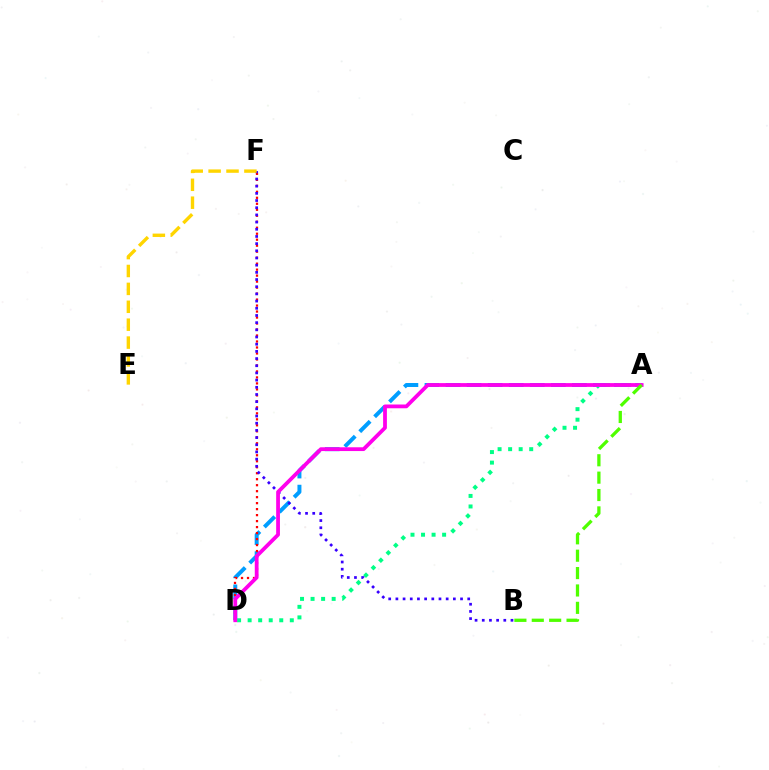{('A', 'D'): [{'color': '#009eff', 'line_style': 'dashed', 'thickness': 2.86}, {'color': '#00ff86', 'line_style': 'dotted', 'thickness': 2.86}, {'color': '#ff00ed', 'line_style': 'solid', 'thickness': 2.72}], ('D', 'F'): [{'color': '#ff0000', 'line_style': 'dotted', 'thickness': 1.63}], ('B', 'F'): [{'color': '#3700ff', 'line_style': 'dotted', 'thickness': 1.95}], ('E', 'F'): [{'color': '#ffd500', 'line_style': 'dashed', 'thickness': 2.43}], ('A', 'B'): [{'color': '#4fff00', 'line_style': 'dashed', 'thickness': 2.36}]}